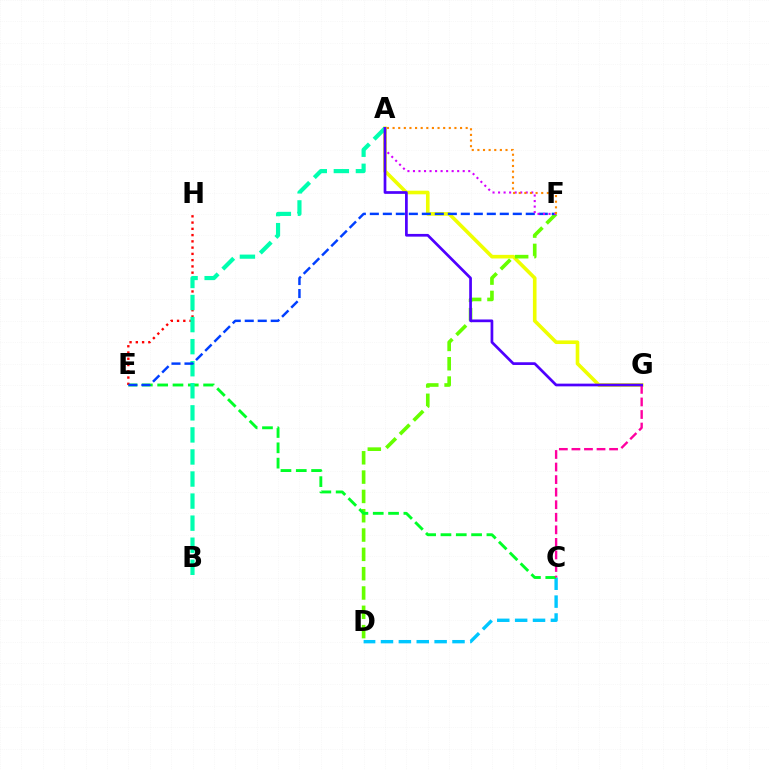{('A', 'G'): [{'color': '#eeff00', 'line_style': 'solid', 'thickness': 2.6}, {'color': '#4f00ff', 'line_style': 'solid', 'thickness': 1.95}], ('C', 'D'): [{'color': '#00c7ff', 'line_style': 'dashed', 'thickness': 2.43}], ('D', 'F'): [{'color': '#66ff00', 'line_style': 'dashed', 'thickness': 2.62}], ('C', 'E'): [{'color': '#00ff27', 'line_style': 'dashed', 'thickness': 2.08}], ('E', 'H'): [{'color': '#ff0000', 'line_style': 'dotted', 'thickness': 1.7}], ('A', 'B'): [{'color': '#00ffaf', 'line_style': 'dashed', 'thickness': 3.0}], ('E', 'F'): [{'color': '#003fff', 'line_style': 'dashed', 'thickness': 1.77}], ('A', 'F'): [{'color': '#d600ff', 'line_style': 'dotted', 'thickness': 1.5}, {'color': '#ff8800', 'line_style': 'dotted', 'thickness': 1.53}], ('C', 'G'): [{'color': '#ff00a0', 'line_style': 'dashed', 'thickness': 1.71}]}